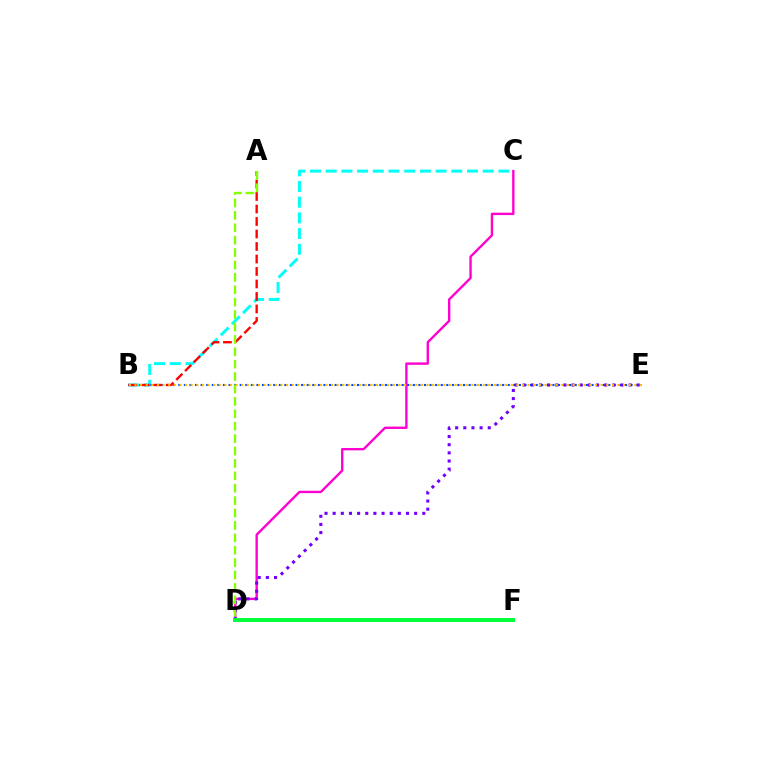{('B', 'C'): [{'color': '#00fff6', 'line_style': 'dashed', 'thickness': 2.13}], ('C', 'D'): [{'color': '#ff00cf', 'line_style': 'solid', 'thickness': 1.71}], ('B', 'E'): [{'color': '#004bff', 'line_style': 'dotted', 'thickness': 1.52}, {'color': '#ffbd00', 'line_style': 'dotted', 'thickness': 1.53}], ('D', 'E'): [{'color': '#7200ff', 'line_style': 'dotted', 'thickness': 2.21}], ('D', 'F'): [{'color': '#00ff39', 'line_style': 'solid', 'thickness': 2.84}], ('A', 'B'): [{'color': '#ff0000', 'line_style': 'dashed', 'thickness': 1.7}], ('A', 'D'): [{'color': '#84ff00', 'line_style': 'dashed', 'thickness': 1.69}]}